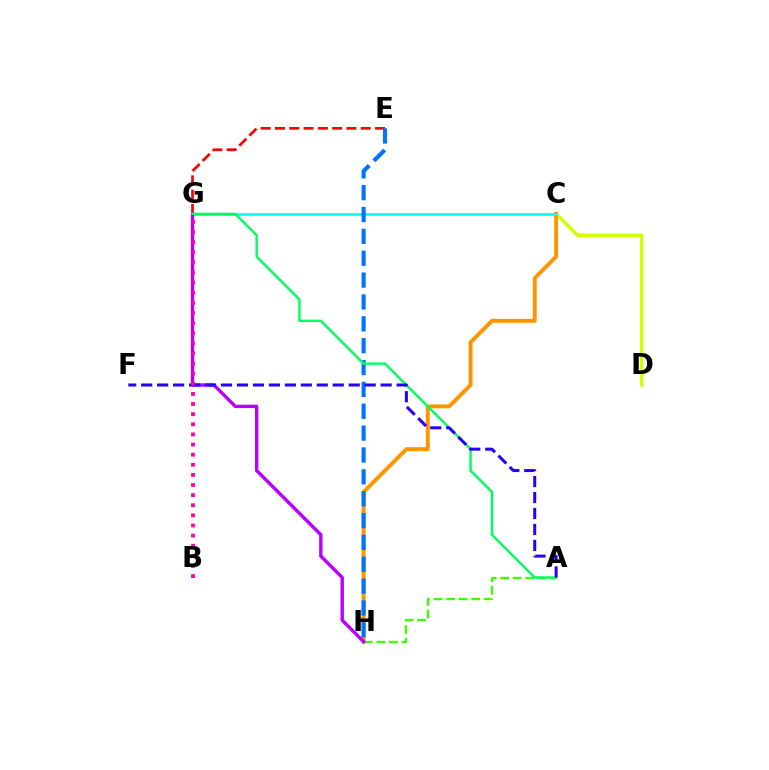{('C', 'D'): [{'color': '#d1ff00', 'line_style': 'solid', 'thickness': 2.5}], ('E', 'G'): [{'color': '#ff0000', 'line_style': 'dashed', 'thickness': 1.94}], ('C', 'H'): [{'color': '#ff9400', 'line_style': 'solid', 'thickness': 2.81}], ('C', 'G'): [{'color': '#00fff6', 'line_style': 'solid', 'thickness': 1.91}], ('A', 'H'): [{'color': '#3dff00', 'line_style': 'dashed', 'thickness': 1.7}], ('G', 'H'): [{'color': '#b900ff', 'line_style': 'solid', 'thickness': 2.44}], ('E', 'H'): [{'color': '#0074ff', 'line_style': 'dashed', 'thickness': 2.97}], ('A', 'G'): [{'color': '#00ff5c', 'line_style': 'solid', 'thickness': 1.74}], ('A', 'F'): [{'color': '#2500ff', 'line_style': 'dashed', 'thickness': 2.17}], ('B', 'G'): [{'color': '#ff00ac', 'line_style': 'dotted', 'thickness': 2.75}]}